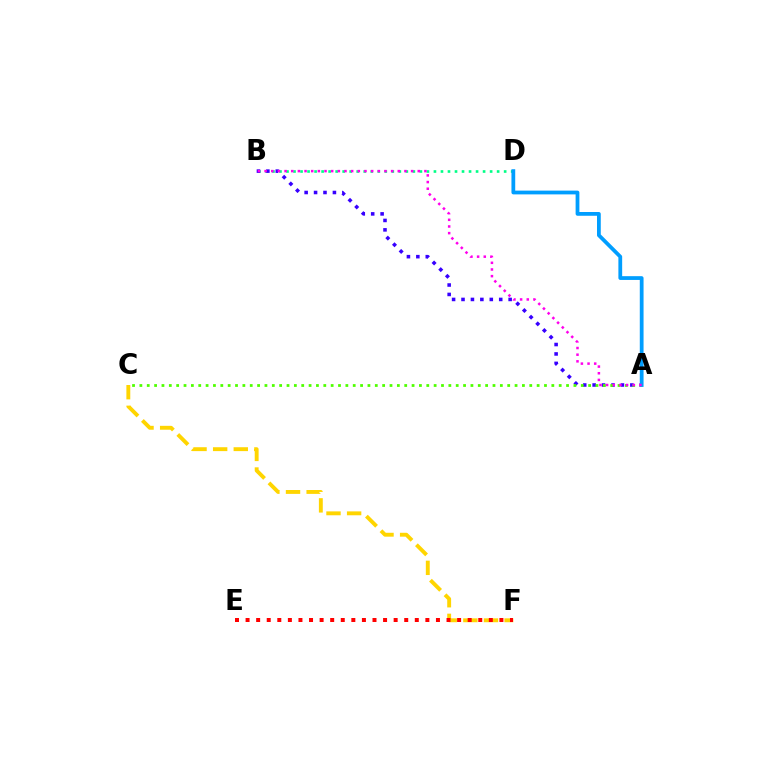{('C', 'F'): [{'color': '#ffd500', 'line_style': 'dashed', 'thickness': 2.8}], ('B', 'D'): [{'color': '#00ff86', 'line_style': 'dotted', 'thickness': 1.91}], ('E', 'F'): [{'color': '#ff0000', 'line_style': 'dotted', 'thickness': 2.87}], ('A', 'B'): [{'color': '#3700ff', 'line_style': 'dotted', 'thickness': 2.56}, {'color': '#ff00ed', 'line_style': 'dotted', 'thickness': 1.81}], ('A', 'C'): [{'color': '#4fff00', 'line_style': 'dotted', 'thickness': 2.0}], ('A', 'D'): [{'color': '#009eff', 'line_style': 'solid', 'thickness': 2.72}]}